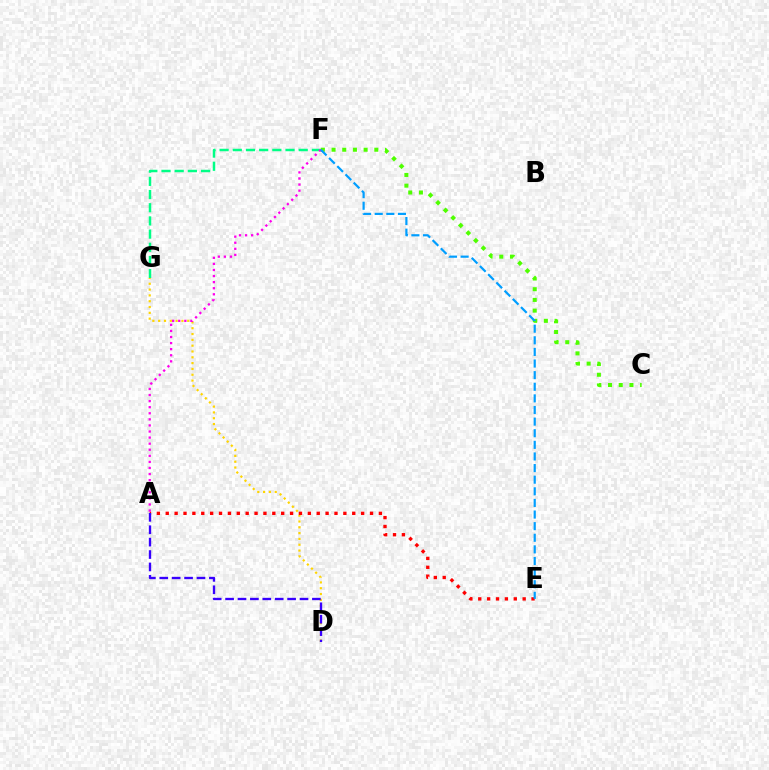{('F', 'G'): [{'color': '#00ff86', 'line_style': 'dashed', 'thickness': 1.79}], ('D', 'G'): [{'color': '#ffd500', 'line_style': 'dotted', 'thickness': 1.58}], ('C', 'F'): [{'color': '#4fff00', 'line_style': 'dotted', 'thickness': 2.91}], ('A', 'E'): [{'color': '#ff0000', 'line_style': 'dotted', 'thickness': 2.41}], ('A', 'F'): [{'color': '#ff00ed', 'line_style': 'dotted', 'thickness': 1.65}], ('E', 'F'): [{'color': '#009eff', 'line_style': 'dashed', 'thickness': 1.58}], ('A', 'D'): [{'color': '#3700ff', 'line_style': 'dashed', 'thickness': 1.69}]}